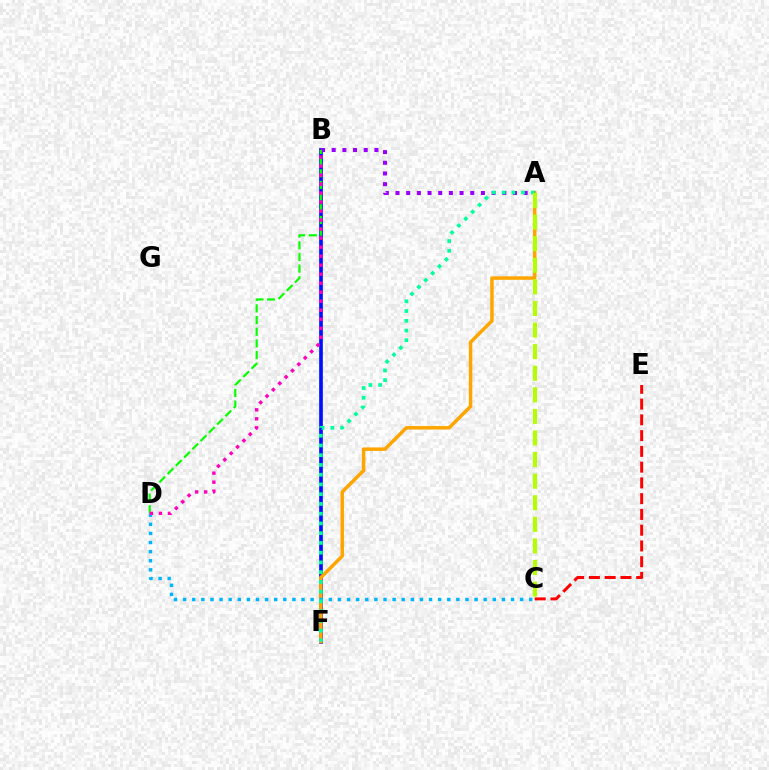{('C', 'E'): [{'color': '#ff0000', 'line_style': 'dashed', 'thickness': 2.14}], ('B', 'F'): [{'color': '#0010ff', 'line_style': 'solid', 'thickness': 2.64}], ('A', 'F'): [{'color': '#ffa500', 'line_style': 'solid', 'thickness': 2.51}, {'color': '#00ff9d', 'line_style': 'dotted', 'thickness': 2.65}], ('A', 'B'): [{'color': '#9b00ff', 'line_style': 'dotted', 'thickness': 2.9}], ('B', 'D'): [{'color': '#08ff00', 'line_style': 'dashed', 'thickness': 1.59}, {'color': '#ff00bd', 'line_style': 'dotted', 'thickness': 2.45}], ('C', 'D'): [{'color': '#00b5ff', 'line_style': 'dotted', 'thickness': 2.47}], ('A', 'C'): [{'color': '#b3ff00', 'line_style': 'dashed', 'thickness': 2.93}]}